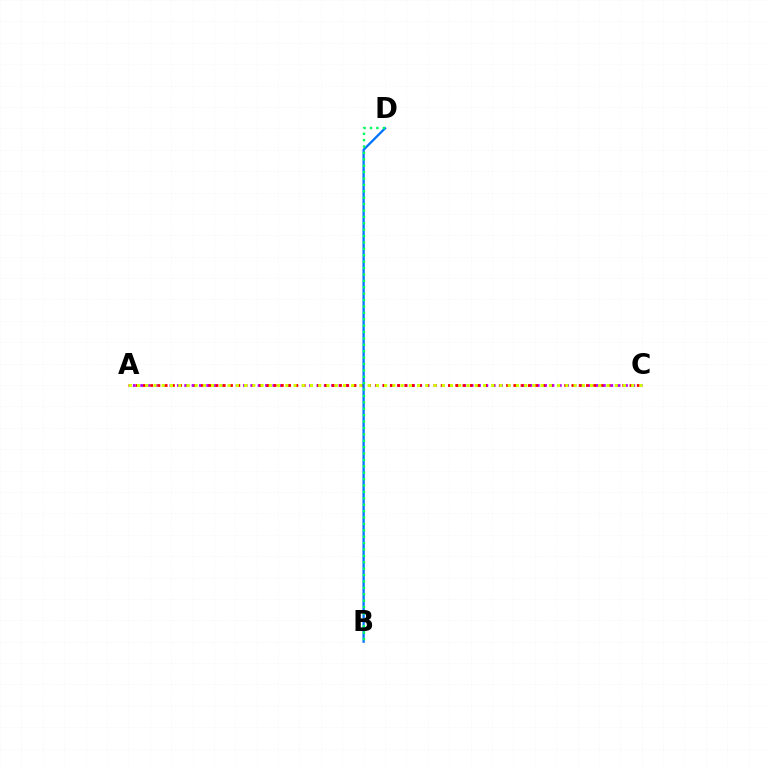{('A', 'C'): [{'color': '#b900ff', 'line_style': 'dotted', 'thickness': 2.0}, {'color': '#ff0000', 'line_style': 'dotted', 'thickness': 1.97}, {'color': '#d1ff00', 'line_style': 'dotted', 'thickness': 2.24}], ('B', 'D'): [{'color': '#0074ff', 'line_style': 'solid', 'thickness': 1.65}, {'color': '#00ff5c', 'line_style': 'dotted', 'thickness': 1.74}]}